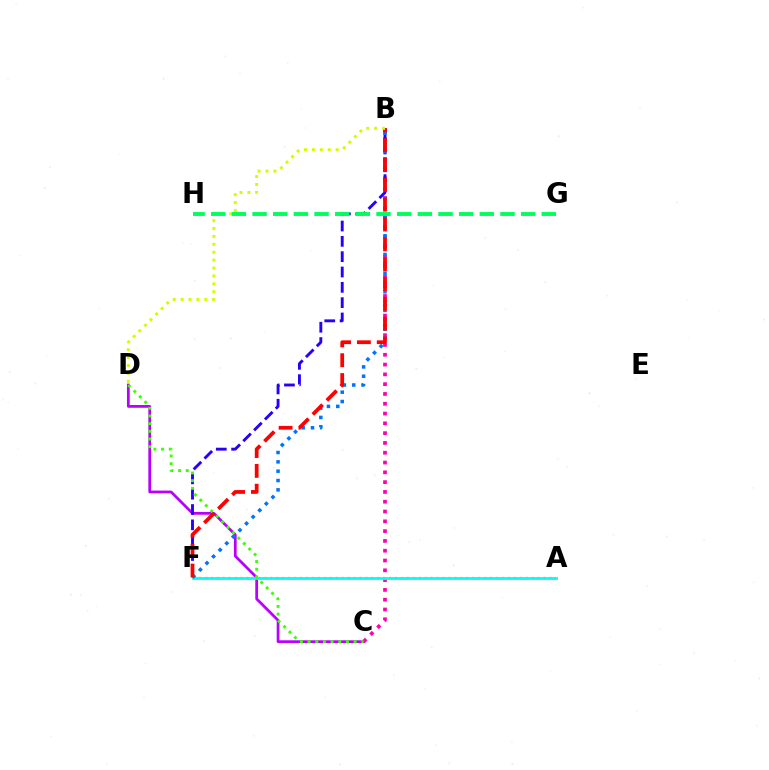{('C', 'D'): [{'color': '#b900ff', 'line_style': 'solid', 'thickness': 1.98}, {'color': '#3dff00', 'line_style': 'dotted', 'thickness': 2.09}], ('B', 'C'): [{'color': '#ff00ac', 'line_style': 'dotted', 'thickness': 2.66}], ('A', 'F'): [{'color': '#ff9400', 'line_style': 'dotted', 'thickness': 1.61}, {'color': '#00fff6', 'line_style': 'solid', 'thickness': 2.02}], ('B', 'F'): [{'color': '#2500ff', 'line_style': 'dashed', 'thickness': 2.08}, {'color': '#0074ff', 'line_style': 'dotted', 'thickness': 2.54}, {'color': '#ff0000', 'line_style': 'dashed', 'thickness': 2.69}], ('B', 'D'): [{'color': '#d1ff00', 'line_style': 'dotted', 'thickness': 2.15}], ('G', 'H'): [{'color': '#00ff5c', 'line_style': 'dashed', 'thickness': 2.81}]}